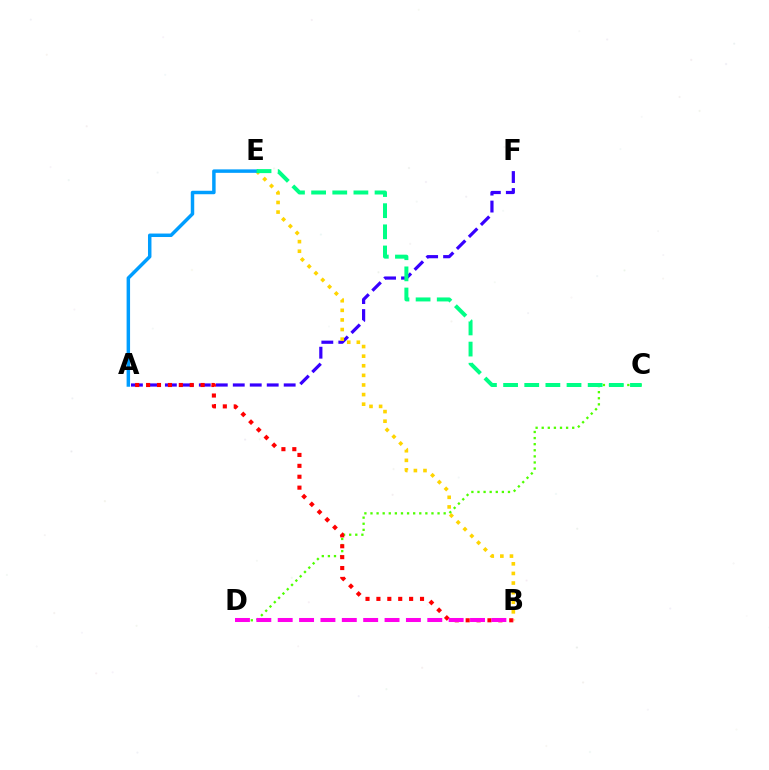{('A', 'F'): [{'color': '#3700ff', 'line_style': 'dashed', 'thickness': 2.31}], ('C', 'D'): [{'color': '#4fff00', 'line_style': 'dotted', 'thickness': 1.66}], ('B', 'E'): [{'color': '#ffd500', 'line_style': 'dotted', 'thickness': 2.61}], ('A', 'B'): [{'color': '#ff0000', 'line_style': 'dotted', 'thickness': 2.96}], ('B', 'D'): [{'color': '#ff00ed', 'line_style': 'dashed', 'thickness': 2.9}], ('A', 'E'): [{'color': '#009eff', 'line_style': 'solid', 'thickness': 2.5}], ('C', 'E'): [{'color': '#00ff86', 'line_style': 'dashed', 'thickness': 2.87}]}